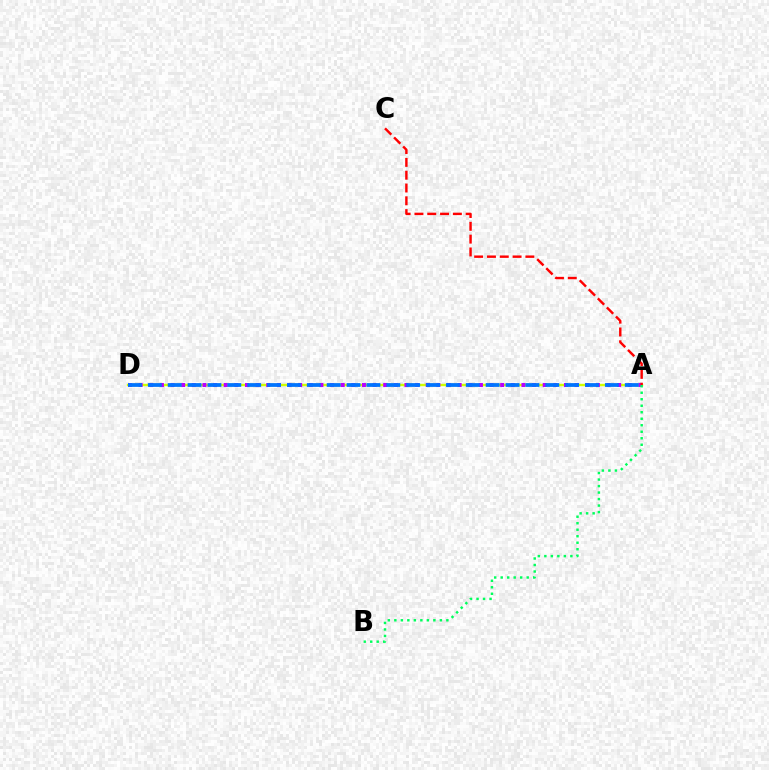{('A', 'D'): [{'color': '#d1ff00', 'line_style': 'solid', 'thickness': 1.74}, {'color': '#b900ff', 'line_style': 'dotted', 'thickness': 2.89}, {'color': '#0074ff', 'line_style': 'dashed', 'thickness': 2.7}], ('A', 'B'): [{'color': '#00ff5c', 'line_style': 'dotted', 'thickness': 1.77}], ('A', 'C'): [{'color': '#ff0000', 'line_style': 'dashed', 'thickness': 1.74}]}